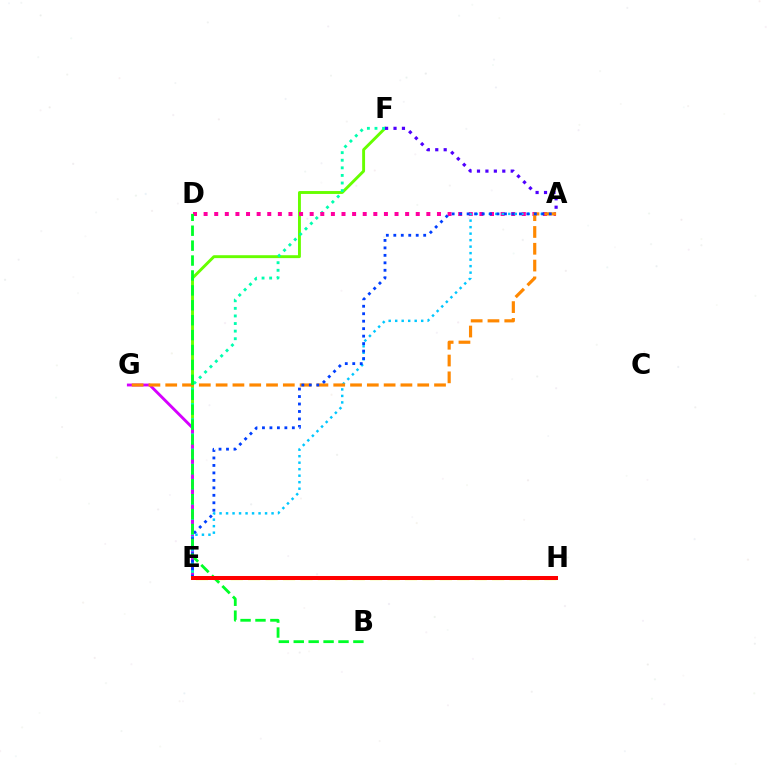{('E', 'F'): [{'color': '#66ff00', 'line_style': 'solid', 'thickness': 2.09}, {'color': '#00ffaf', 'line_style': 'dotted', 'thickness': 2.06}], ('E', 'G'): [{'color': '#d600ff', 'line_style': 'solid', 'thickness': 2.06}], ('A', 'F'): [{'color': '#4f00ff', 'line_style': 'dotted', 'thickness': 2.29}], ('A', 'D'): [{'color': '#ff00a0', 'line_style': 'dotted', 'thickness': 2.88}], ('E', 'H'): [{'color': '#eeff00', 'line_style': 'dashed', 'thickness': 2.37}, {'color': '#ff0000', 'line_style': 'solid', 'thickness': 2.88}], ('A', 'E'): [{'color': '#00c7ff', 'line_style': 'dotted', 'thickness': 1.77}, {'color': '#003fff', 'line_style': 'dotted', 'thickness': 2.03}], ('A', 'G'): [{'color': '#ff8800', 'line_style': 'dashed', 'thickness': 2.28}], ('B', 'D'): [{'color': '#00ff27', 'line_style': 'dashed', 'thickness': 2.03}]}